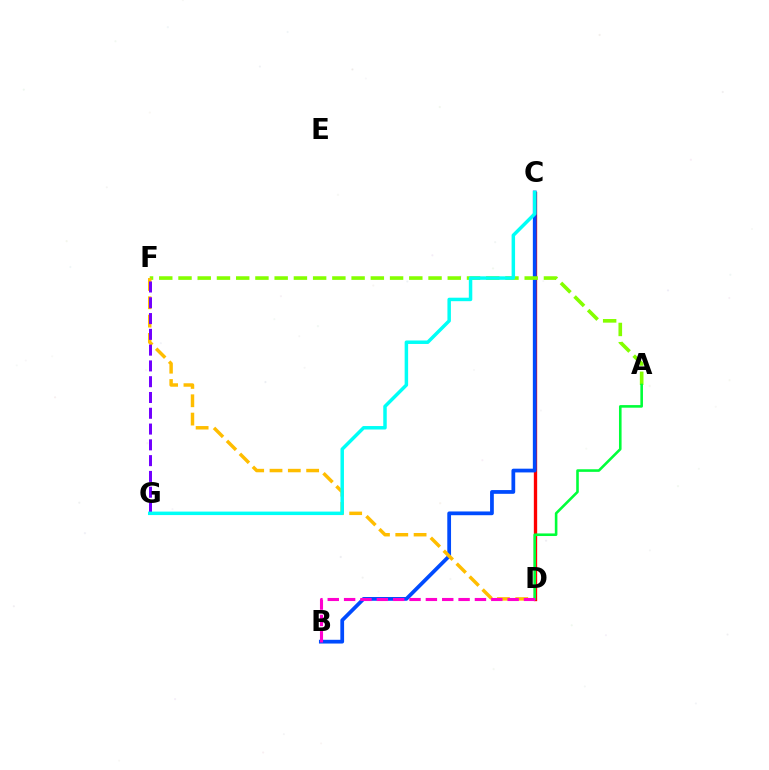{('C', 'D'): [{'color': '#ff0000', 'line_style': 'solid', 'thickness': 2.4}], ('B', 'C'): [{'color': '#004bff', 'line_style': 'solid', 'thickness': 2.7}], ('A', 'F'): [{'color': '#84ff00', 'line_style': 'dashed', 'thickness': 2.61}], ('D', 'F'): [{'color': '#ffbd00', 'line_style': 'dashed', 'thickness': 2.49}], ('F', 'G'): [{'color': '#7200ff', 'line_style': 'dashed', 'thickness': 2.14}], ('C', 'G'): [{'color': '#00fff6', 'line_style': 'solid', 'thickness': 2.5}], ('A', 'D'): [{'color': '#00ff39', 'line_style': 'solid', 'thickness': 1.87}], ('B', 'D'): [{'color': '#ff00cf', 'line_style': 'dashed', 'thickness': 2.22}]}